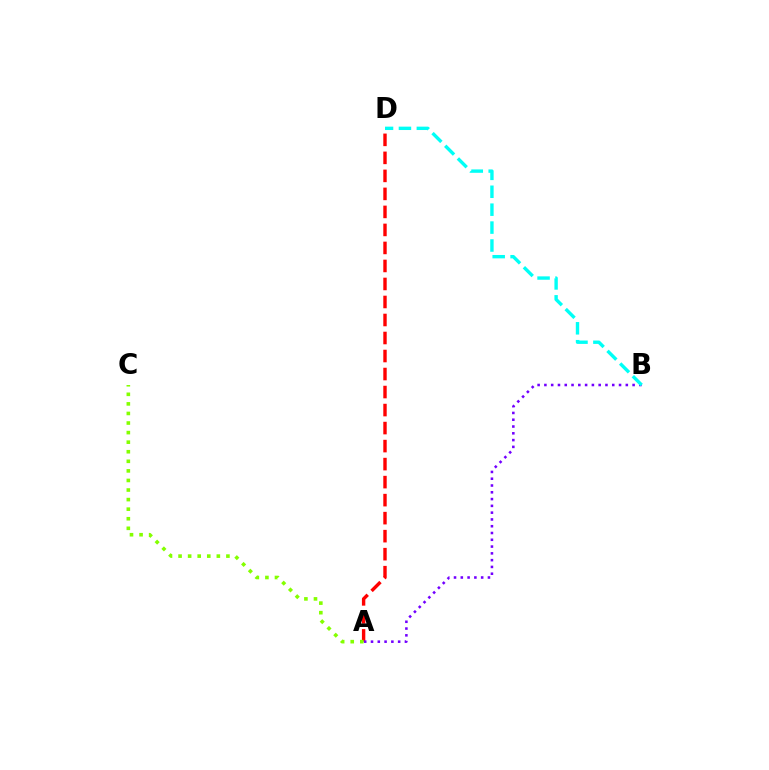{('A', 'D'): [{'color': '#ff0000', 'line_style': 'dashed', 'thickness': 2.45}], ('A', 'B'): [{'color': '#7200ff', 'line_style': 'dotted', 'thickness': 1.84}], ('B', 'D'): [{'color': '#00fff6', 'line_style': 'dashed', 'thickness': 2.43}], ('A', 'C'): [{'color': '#84ff00', 'line_style': 'dotted', 'thickness': 2.6}]}